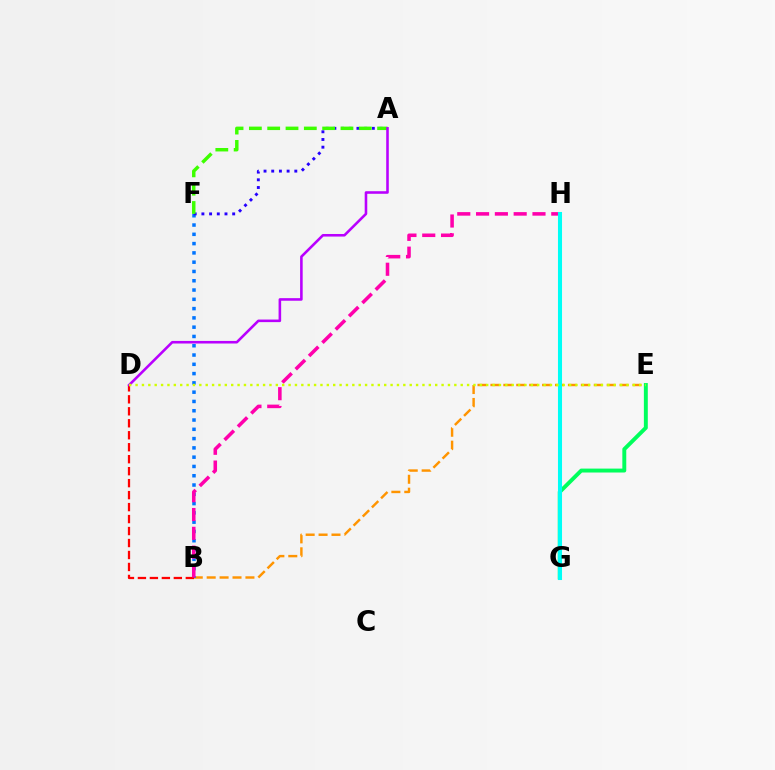{('B', 'E'): [{'color': '#ff9400', 'line_style': 'dashed', 'thickness': 1.75}], ('B', 'F'): [{'color': '#0074ff', 'line_style': 'dotted', 'thickness': 2.52}], ('B', 'D'): [{'color': '#ff0000', 'line_style': 'dashed', 'thickness': 1.63}], ('B', 'H'): [{'color': '#ff00ac', 'line_style': 'dashed', 'thickness': 2.55}], ('A', 'F'): [{'color': '#2500ff', 'line_style': 'dotted', 'thickness': 2.09}, {'color': '#3dff00', 'line_style': 'dashed', 'thickness': 2.49}], ('E', 'G'): [{'color': '#00ff5c', 'line_style': 'solid', 'thickness': 2.83}], ('G', 'H'): [{'color': '#00fff6', 'line_style': 'solid', 'thickness': 2.93}], ('A', 'D'): [{'color': '#b900ff', 'line_style': 'solid', 'thickness': 1.86}], ('D', 'E'): [{'color': '#d1ff00', 'line_style': 'dotted', 'thickness': 1.73}]}